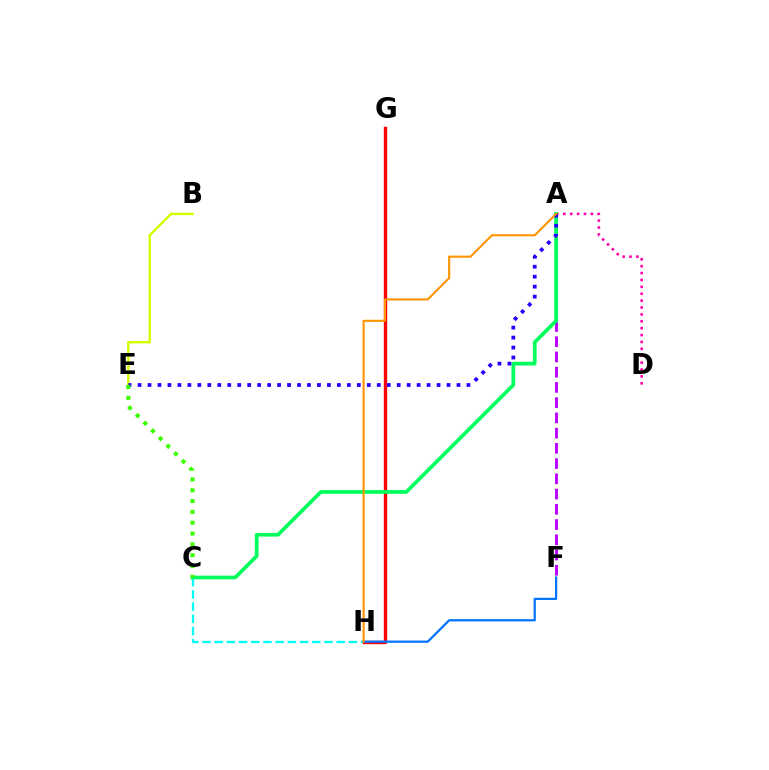{('B', 'E'): [{'color': '#d1ff00', 'line_style': 'solid', 'thickness': 1.76}], ('C', 'H'): [{'color': '#00fff6', 'line_style': 'dashed', 'thickness': 1.66}], ('G', 'H'): [{'color': '#ff0000', 'line_style': 'solid', 'thickness': 2.43}], ('A', 'F'): [{'color': '#b900ff', 'line_style': 'dashed', 'thickness': 2.07}], ('A', 'D'): [{'color': '#ff00ac', 'line_style': 'dotted', 'thickness': 1.87}], ('A', 'C'): [{'color': '#00ff5c', 'line_style': 'solid', 'thickness': 2.67}], ('F', 'H'): [{'color': '#0074ff', 'line_style': 'solid', 'thickness': 1.6}], ('A', 'E'): [{'color': '#2500ff', 'line_style': 'dotted', 'thickness': 2.71}], ('A', 'H'): [{'color': '#ff9400', 'line_style': 'solid', 'thickness': 1.52}], ('C', 'E'): [{'color': '#3dff00', 'line_style': 'dotted', 'thickness': 2.94}]}